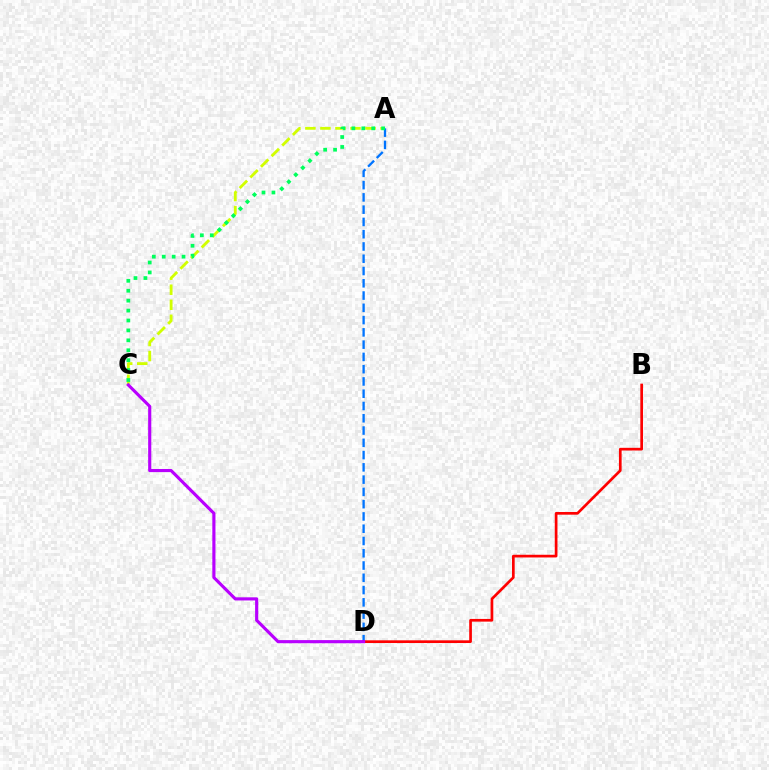{('A', 'C'): [{'color': '#d1ff00', 'line_style': 'dashed', 'thickness': 2.04}, {'color': '#00ff5c', 'line_style': 'dotted', 'thickness': 2.7}], ('A', 'D'): [{'color': '#0074ff', 'line_style': 'dashed', 'thickness': 1.67}], ('B', 'D'): [{'color': '#ff0000', 'line_style': 'solid', 'thickness': 1.94}], ('C', 'D'): [{'color': '#b900ff', 'line_style': 'solid', 'thickness': 2.26}]}